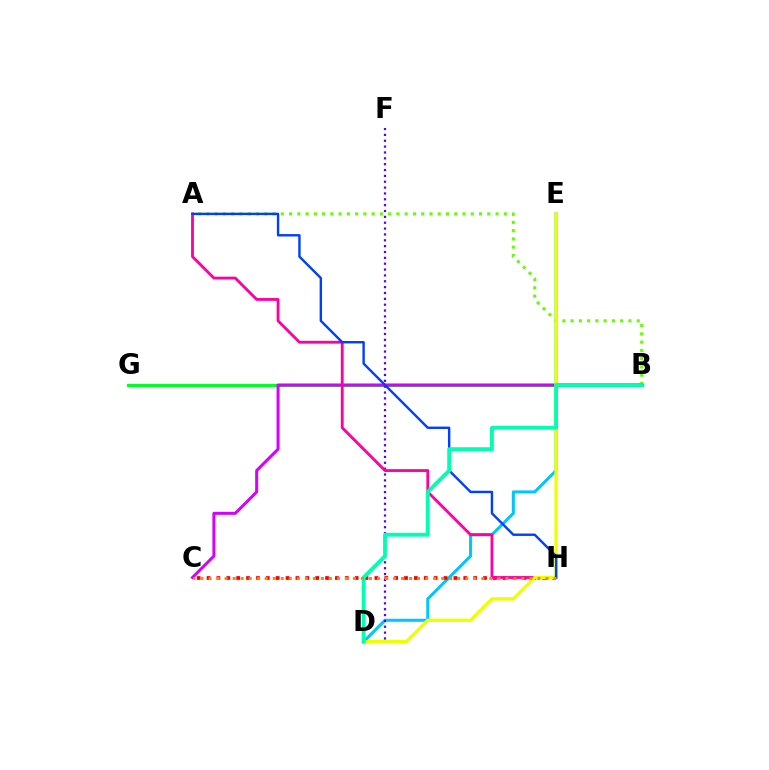{('D', 'E'): [{'color': '#00c7ff', 'line_style': 'solid', 'thickness': 2.21}, {'color': '#eeff00', 'line_style': 'solid', 'thickness': 2.39}], ('A', 'B'): [{'color': '#66ff00', 'line_style': 'dotted', 'thickness': 2.24}], ('B', 'G'): [{'color': '#00ff27', 'line_style': 'solid', 'thickness': 2.31}], ('D', 'F'): [{'color': '#4f00ff', 'line_style': 'dotted', 'thickness': 1.59}], ('B', 'C'): [{'color': '#d600ff', 'line_style': 'solid', 'thickness': 2.17}], ('C', 'H'): [{'color': '#ff0000', 'line_style': 'dotted', 'thickness': 2.68}, {'color': '#ff8800', 'line_style': 'dotted', 'thickness': 2.18}], ('A', 'H'): [{'color': '#ff00a0', 'line_style': 'solid', 'thickness': 2.03}, {'color': '#003fff', 'line_style': 'solid', 'thickness': 1.73}], ('B', 'D'): [{'color': '#00ffaf', 'line_style': 'solid', 'thickness': 2.77}]}